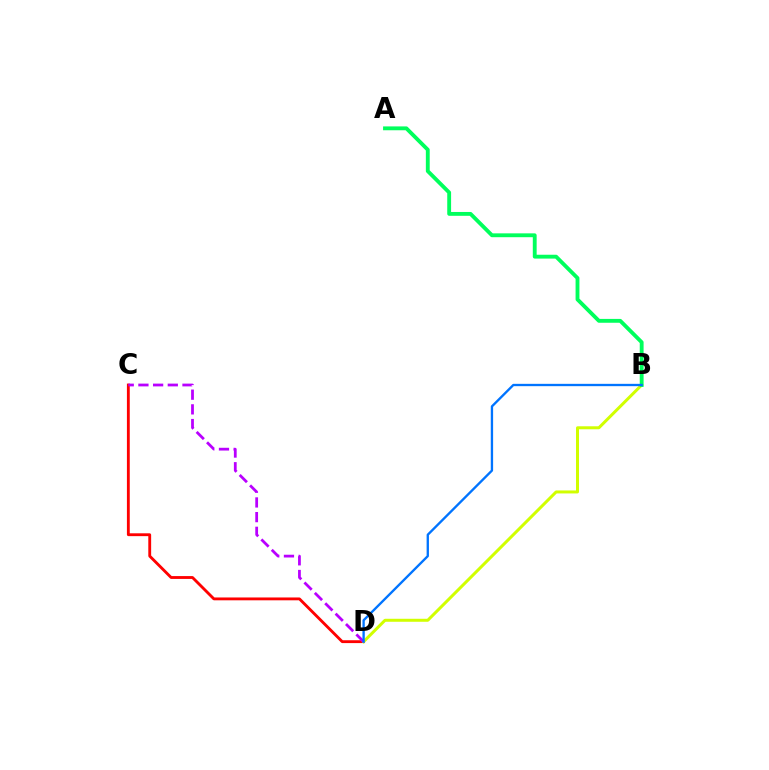{('C', 'D'): [{'color': '#ff0000', 'line_style': 'solid', 'thickness': 2.05}, {'color': '#b900ff', 'line_style': 'dashed', 'thickness': 2.0}], ('B', 'D'): [{'color': '#d1ff00', 'line_style': 'solid', 'thickness': 2.16}, {'color': '#0074ff', 'line_style': 'solid', 'thickness': 1.68}], ('A', 'B'): [{'color': '#00ff5c', 'line_style': 'solid', 'thickness': 2.77}]}